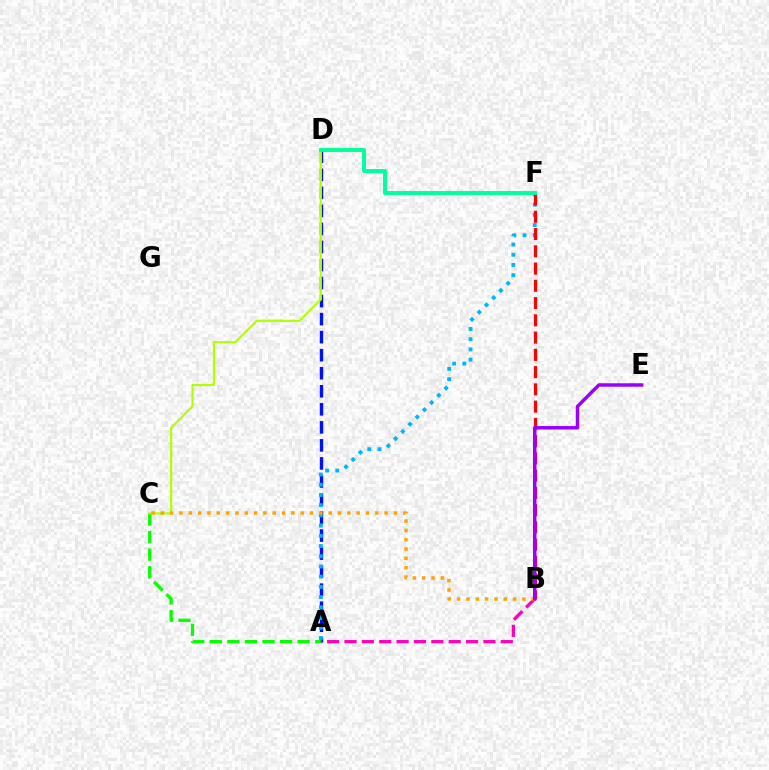{('A', 'D'): [{'color': '#0010ff', 'line_style': 'dashed', 'thickness': 2.45}], ('A', 'C'): [{'color': '#08ff00', 'line_style': 'dashed', 'thickness': 2.39}], ('A', 'F'): [{'color': '#00b5ff', 'line_style': 'dotted', 'thickness': 2.78}], ('A', 'B'): [{'color': '#ff00bd', 'line_style': 'dashed', 'thickness': 2.36}], ('B', 'F'): [{'color': '#ff0000', 'line_style': 'dashed', 'thickness': 2.34}], ('C', 'D'): [{'color': '#b3ff00', 'line_style': 'solid', 'thickness': 1.57}], ('B', 'C'): [{'color': '#ffa500', 'line_style': 'dotted', 'thickness': 2.53}], ('D', 'F'): [{'color': '#00ff9d', 'line_style': 'solid', 'thickness': 2.82}], ('B', 'E'): [{'color': '#9b00ff', 'line_style': 'solid', 'thickness': 2.5}]}